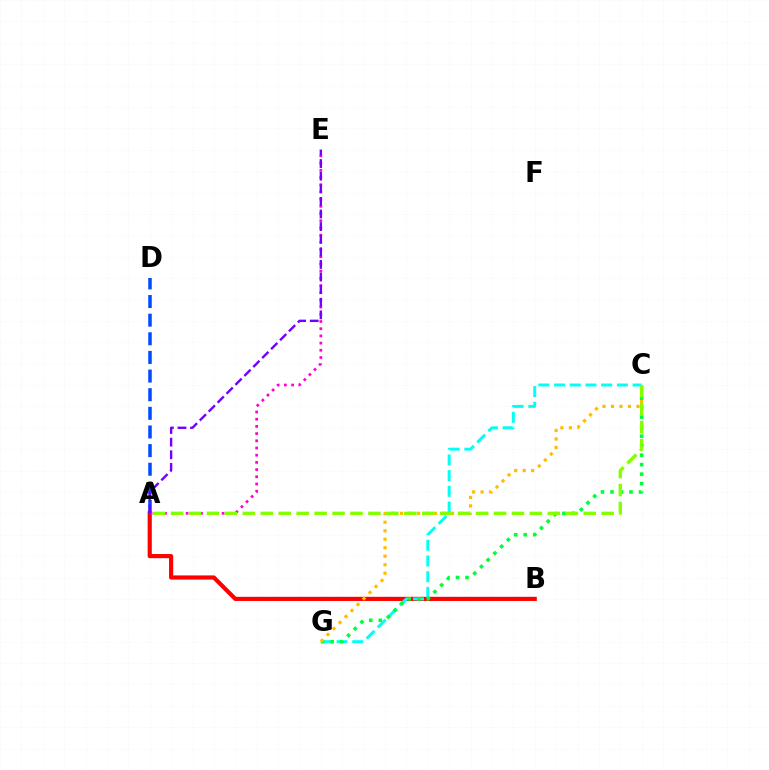{('A', 'B'): [{'color': '#ff0000', 'line_style': 'solid', 'thickness': 2.99}], ('C', 'G'): [{'color': '#00fff6', 'line_style': 'dashed', 'thickness': 2.13}, {'color': '#00ff39', 'line_style': 'dotted', 'thickness': 2.58}, {'color': '#ffbd00', 'line_style': 'dotted', 'thickness': 2.31}], ('A', 'D'): [{'color': '#004bff', 'line_style': 'dashed', 'thickness': 2.53}], ('A', 'E'): [{'color': '#ff00cf', 'line_style': 'dotted', 'thickness': 1.96}, {'color': '#7200ff', 'line_style': 'dashed', 'thickness': 1.71}], ('A', 'C'): [{'color': '#84ff00', 'line_style': 'dashed', 'thickness': 2.44}]}